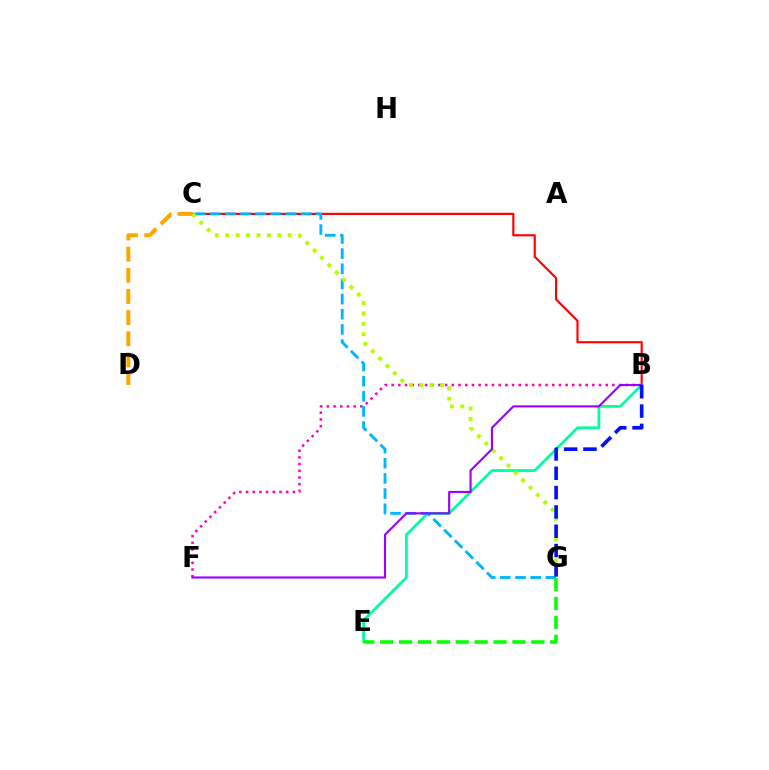{('B', 'C'): [{'color': '#ff0000', 'line_style': 'solid', 'thickness': 1.55}], ('B', 'E'): [{'color': '#00ff9d', 'line_style': 'solid', 'thickness': 2.0}], ('B', 'F'): [{'color': '#ff00bd', 'line_style': 'dotted', 'thickness': 1.82}, {'color': '#9b00ff', 'line_style': 'solid', 'thickness': 1.54}], ('C', 'G'): [{'color': '#00b5ff', 'line_style': 'dashed', 'thickness': 2.06}, {'color': '#b3ff00', 'line_style': 'dotted', 'thickness': 2.83}], ('C', 'D'): [{'color': '#ffa500', 'line_style': 'dashed', 'thickness': 2.87}], ('E', 'G'): [{'color': '#08ff00', 'line_style': 'dashed', 'thickness': 2.57}], ('B', 'G'): [{'color': '#0010ff', 'line_style': 'dashed', 'thickness': 2.62}]}